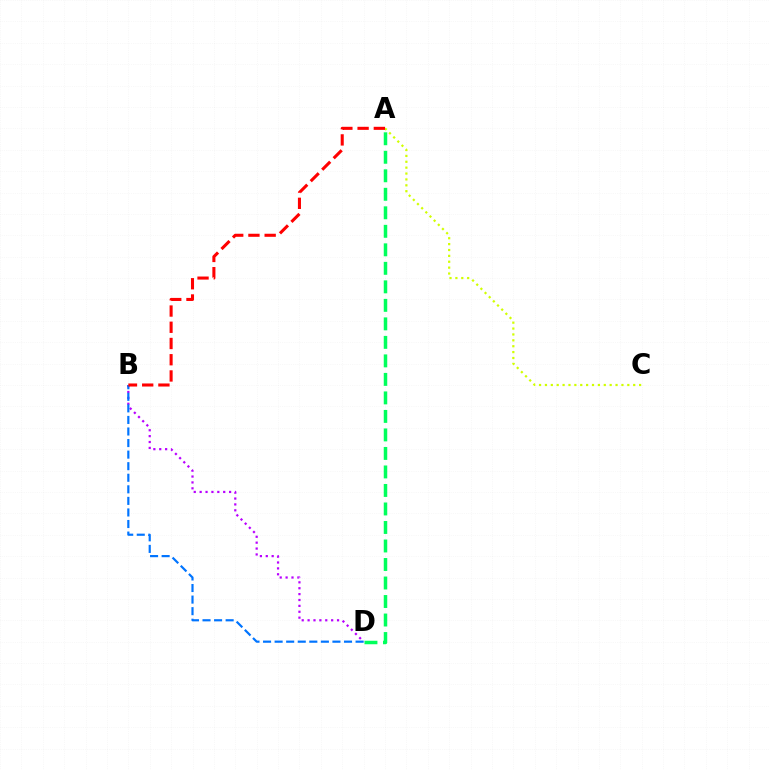{('A', 'D'): [{'color': '#00ff5c', 'line_style': 'dashed', 'thickness': 2.51}], ('A', 'C'): [{'color': '#d1ff00', 'line_style': 'dotted', 'thickness': 1.6}], ('B', 'D'): [{'color': '#b900ff', 'line_style': 'dotted', 'thickness': 1.6}, {'color': '#0074ff', 'line_style': 'dashed', 'thickness': 1.57}], ('A', 'B'): [{'color': '#ff0000', 'line_style': 'dashed', 'thickness': 2.2}]}